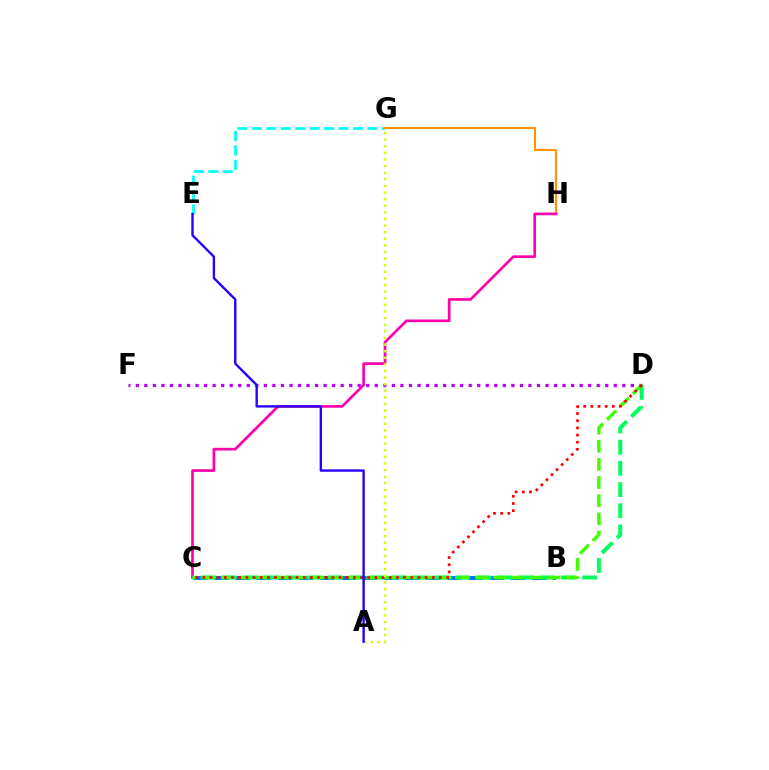{('E', 'G'): [{'color': '#00fff6', 'line_style': 'dashed', 'thickness': 1.96}], ('G', 'H'): [{'color': '#ff9400', 'line_style': 'solid', 'thickness': 1.51}], ('B', 'C'): [{'color': '#0074ff', 'line_style': 'dashed', 'thickness': 2.88}], ('D', 'F'): [{'color': '#b900ff', 'line_style': 'dotted', 'thickness': 2.32}], ('C', 'H'): [{'color': '#ff00ac', 'line_style': 'solid', 'thickness': 1.93}], ('C', 'D'): [{'color': '#00ff5c', 'line_style': 'dashed', 'thickness': 2.88}, {'color': '#3dff00', 'line_style': 'dashed', 'thickness': 2.47}, {'color': '#ff0000', 'line_style': 'dotted', 'thickness': 1.95}], ('A', 'G'): [{'color': '#d1ff00', 'line_style': 'dotted', 'thickness': 1.8}], ('A', 'E'): [{'color': '#2500ff', 'line_style': 'solid', 'thickness': 1.71}]}